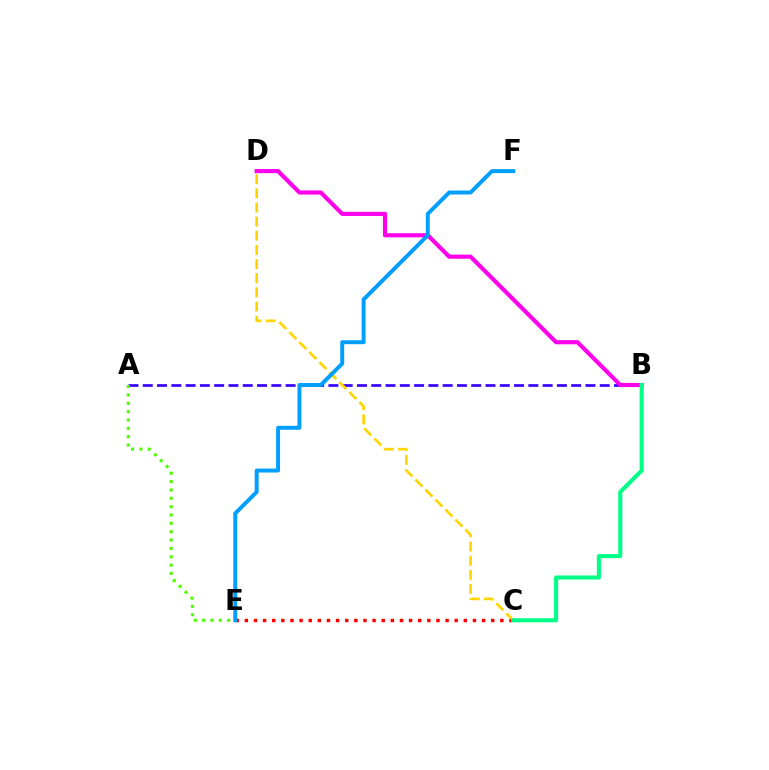{('C', 'E'): [{'color': '#ff0000', 'line_style': 'dotted', 'thickness': 2.48}], ('A', 'B'): [{'color': '#3700ff', 'line_style': 'dashed', 'thickness': 1.94}], ('B', 'D'): [{'color': '#ff00ed', 'line_style': 'solid', 'thickness': 2.98}], ('C', 'D'): [{'color': '#ffd500', 'line_style': 'dashed', 'thickness': 1.92}], ('E', 'F'): [{'color': '#009eff', 'line_style': 'solid', 'thickness': 2.84}], ('B', 'C'): [{'color': '#00ff86', 'line_style': 'solid', 'thickness': 2.94}], ('A', 'E'): [{'color': '#4fff00', 'line_style': 'dotted', 'thickness': 2.27}]}